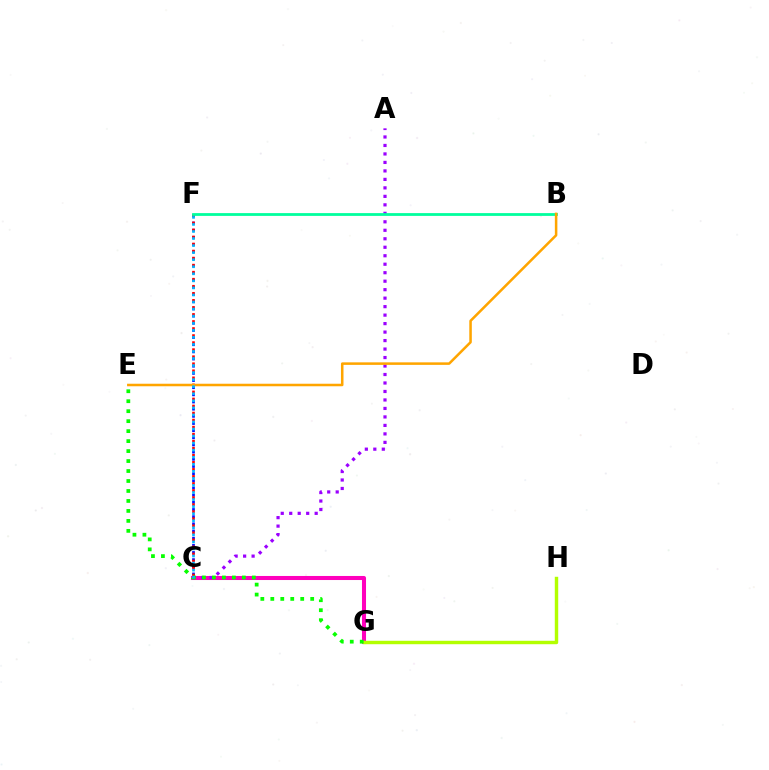{('C', 'F'): [{'color': '#0010ff', 'line_style': 'dotted', 'thickness': 1.95}, {'color': '#ff0000', 'line_style': 'dotted', 'thickness': 1.91}, {'color': '#00b5ff', 'line_style': 'dotted', 'thickness': 1.92}], ('C', 'G'): [{'color': '#ff00bd', 'line_style': 'solid', 'thickness': 2.92}], ('A', 'C'): [{'color': '#9b00ff', 'line_style': 'dotted', 'thickness': 2.3}], ('G', 'H'): [{'color': '#b3ff00', 'line_style': 'solid', 'thickness': 2.46}], ('B', 'F'): [{'color': '#00ff9d', 'line_style': 'solid', 'thickness': 2.01}], ('E', 'G'): [{'color': '#08ff00', 'line_style': 'dotted', 'thickness': 2.71}], ('B', 'E'): [{'color': '#ffa500', 'line_style': 'solid', 'thickness': 1.82}]}